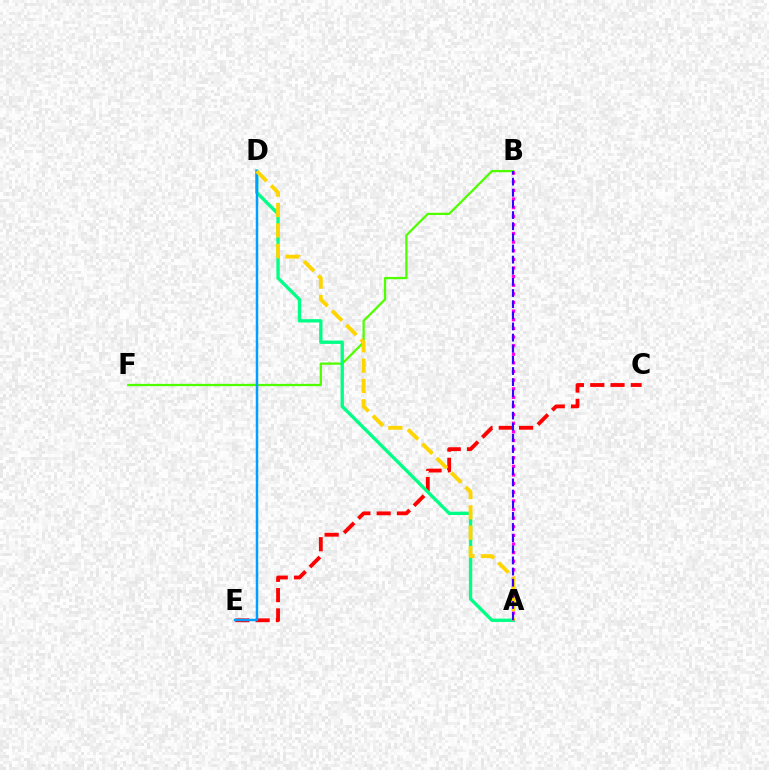{('B', 'F'): [{'color': '#4fff00', 'line_style': 'solid', 'thickness': 1.63}], ('C', 'E'): [{'color': '#ff0000', 'line_style': 'dashed', 'thickness': 2.76}], ('A', 'D'): [{'color': '#00ff86', 'line_style': 'solid', 'thickness': 2.4}, {'color': '#ffd500', 'line_style': 'dashed', 'thickness': 2.76}], ('A', 'B'): [{'color': '#ff00ed', 'line_style': 'dotted', 'thickness': 2.34}, {'color': '#3700ff', 'line_style': 'dashed', 'thickness': 1.51}], ('D', 'E'): [{'color': '#009eff', 'line_style': 'solid', 'thickness': 1.79}]}